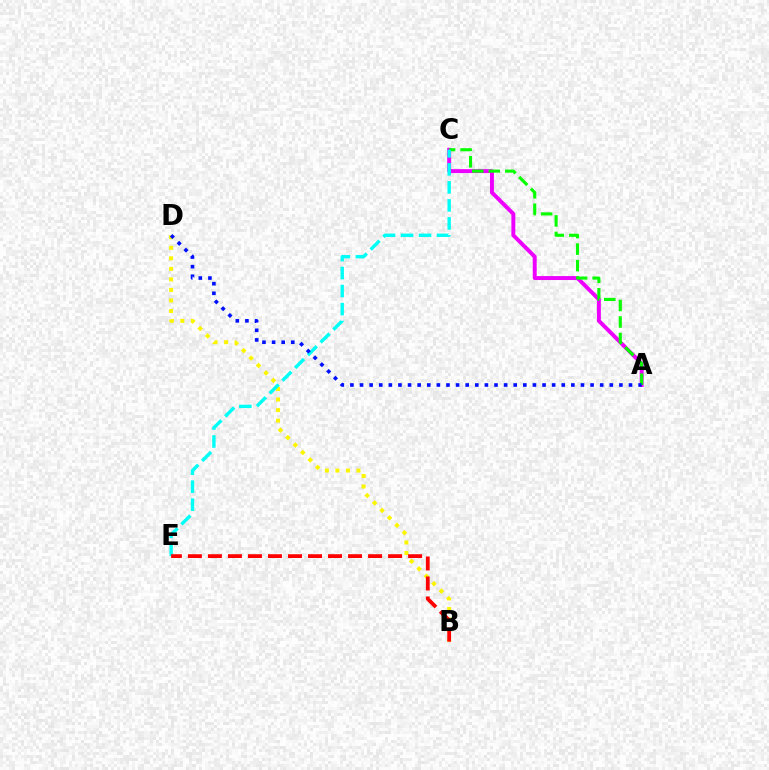{('B', 'D'): [{'color': '#fcf500', 'line_style': 'dotted', 'thickness': 2.86}], ('A', 'C'): [{'color': '#ee00ff', 'line_style': 'solid', 'thickness': 2.84}, {'color': '#08ff00', 'line_style': 'dashed', 'thickness': 2.24}], ('C', 'E'): [{'color': '#00fff6', 'line_style': 'dashed', 'thickness': 2.45}], ('A', 'D'): [{'color': '#0010ff', 'line_style': 'dotted', 'thickness': 2.61}], ('B', 'E'): [{'color': '#ff0000', 'line_style': 'dashed', 'thickness': 2.72}]}